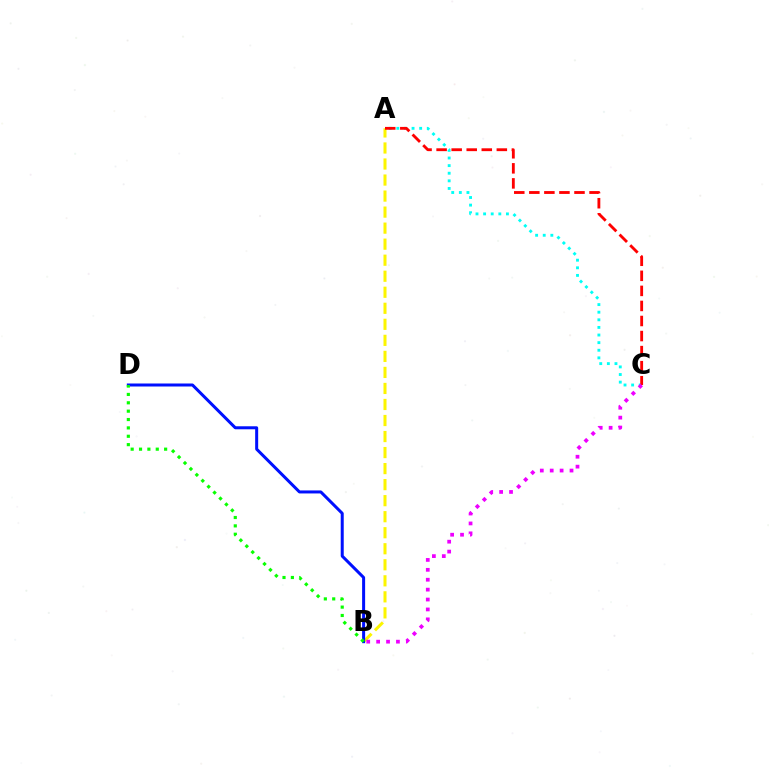{('A', 'C'): [{'color': '#00fff6', 'line_style': 'dotted', 'thickness': 2.07}, {'color': '#ff0000', 'line_style': 'dashed', 'thickness': 2.05}], ('A', 'B'): [{'color': '#fcf500', 'line_style': 'dashed', 'thickness': 2.18}], ('B', 'D'): [{'color': '#0010ff', 'line_style': 'solid', 'thickness': 2.17}, {'color': '#08ff00', 'line_style': 'dotted', 'thickness': 2.27}], ('B', 'C'): [{'color': '#ee00ff', 'line_style': 'dotted', 'thickness': 2.69}]}